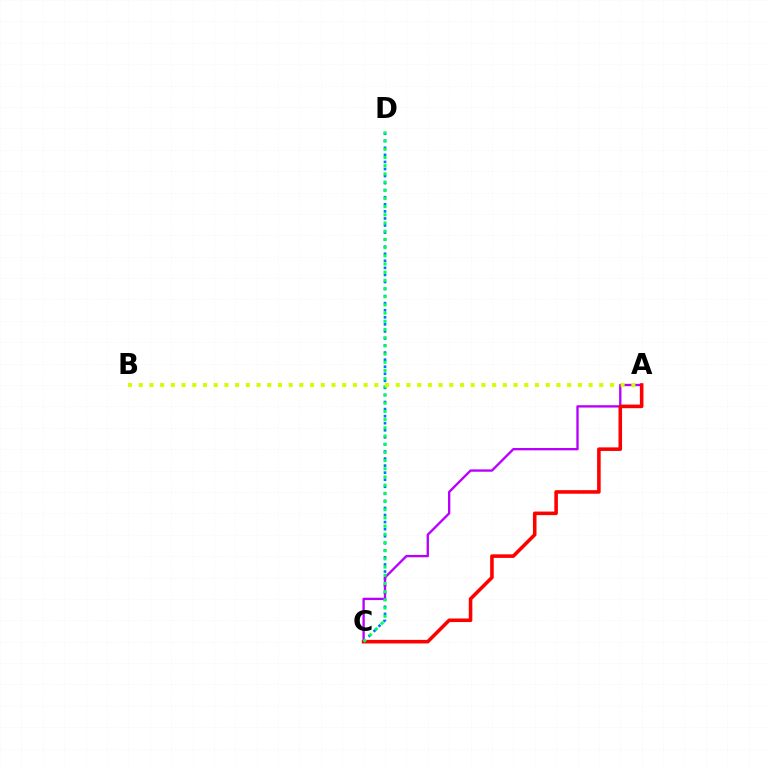{('C', 'D'): [{'color': '#0074ff', 'line_style': 'dotted', 'thickness': 1.92}, {'color': '#00ff5c', 'line_style': 'dotted', 'thickness': 2.23}], ('A', 'C'): [{'color': '#b900ff', 'line_style': 'solid', 'thickness': 1.69}, {'color': '#ff0000', 'line_style': 'solid', 'thickness': 2.57}], ('A', 'B'): [{'color': '#d1ff00', 'line_style': 'dotted', 'thickness': 2.91}]}